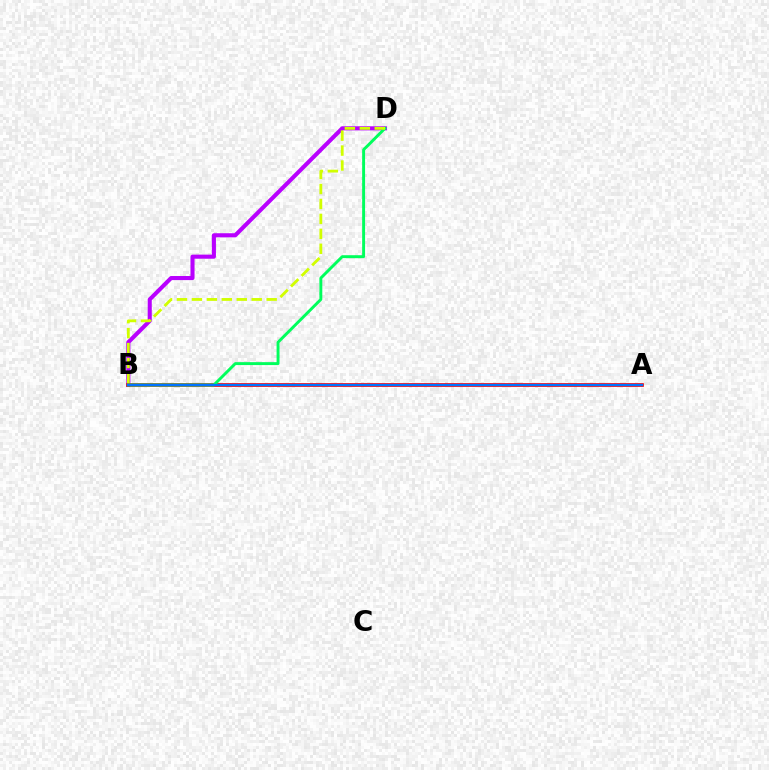{('B', 'D'): [{'color': '#b900ff', 'line_style': 'solid', 'thickness': 2.94}, {'color': '#00ff5c', 'line_style': 'solid', 'thickness': 2.11}, {'color': '#d1ff00', 'line_style': 'dashed', 'thickness': 2.03}], ('A', 'B'): [{'color': '#ff0000', 'line_style': 'solid', 'thickness': 2.65}, {'color': '#0074ff', 'line_style': 'solid', 'thickness': 1.66}]}